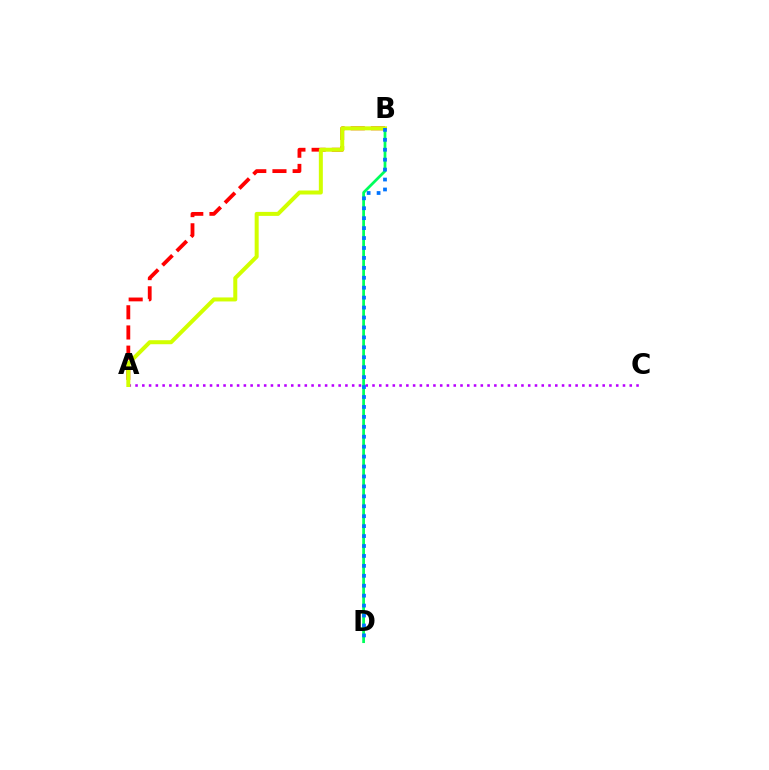{('A', 'B'): [{'color': '#ff0000', 'line_style': 'dashed', 'thickness': 2.74}, {'color': '#d1ff00', 'line_style': 'solid', 'thickness': 2.88}], ('A', 'C'): [{'color': '#b900ff', 'line_style': 'dotted', 'thickness': 1.84}], ('B', 'D'): [{'color': '#00ff5c', 'line_style': 'solid', 'thickness': 1.98}, {'color': '#0074ff', 'line_style': 'dotted', 'thickness': 2.7}]}